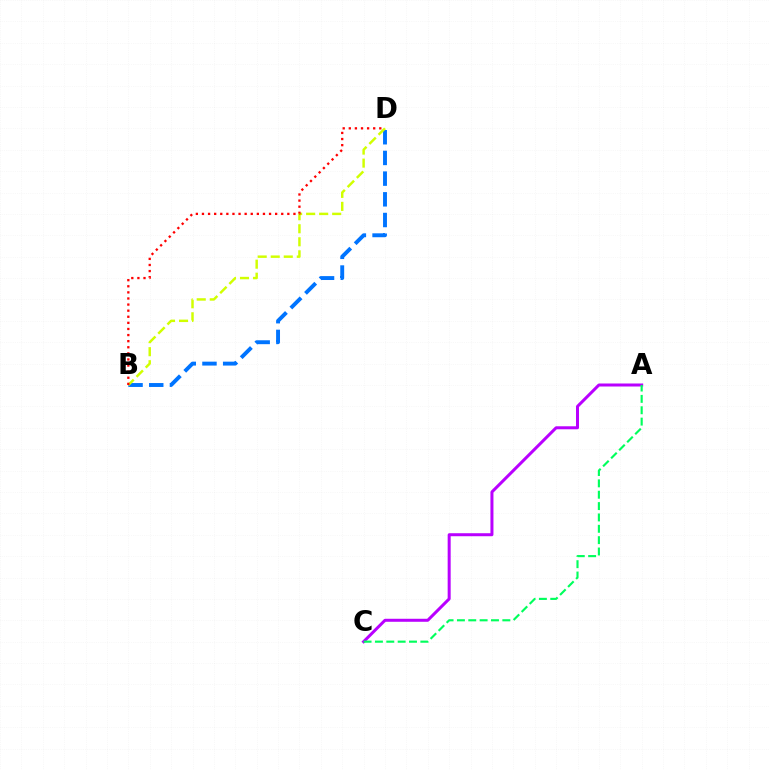{('B', 'D'): [{'color': '#0074ff', 'line_style': 'dashed', 'thickness': 2.81}, {'color': '#d1ff00', 'line_style': 'dashed', 'thickness': 1.77}, {'color': '#ff0000', 'line_style': 'dotted', 'thickness': 1.66}], ('A', 'C'): [{'color': '#b900ff', 'line_style': 'solid', 'thickness': 2.17}, {'color': '#00ff5c', 'line_style': 'dashed', 'thickness': 1.54}]}